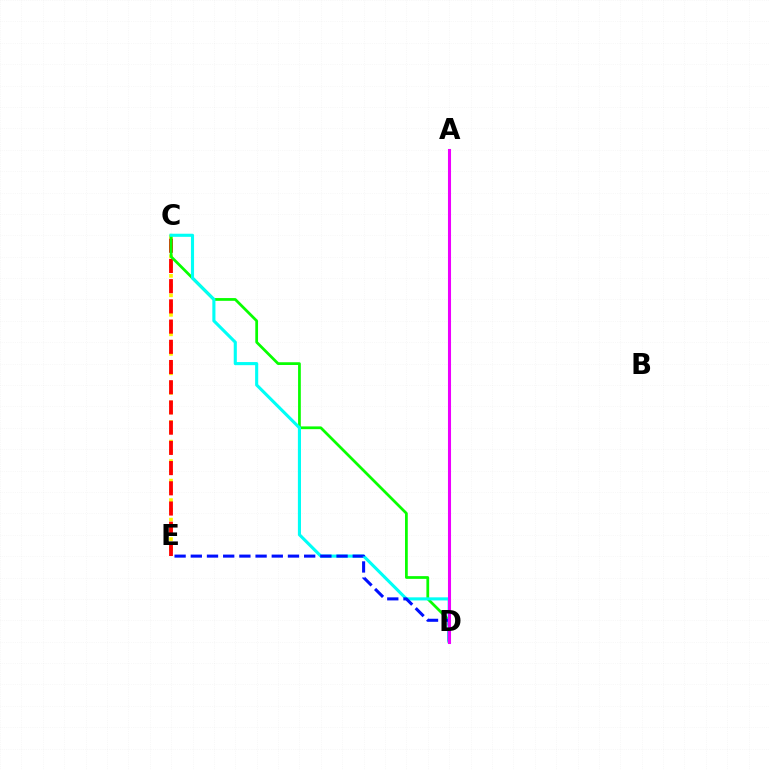{('C', 'E'): [{'color': '#fcf500', 'line_style': 'dotted', 'thickness': 2.65}, {'color': '#ff0000', 'line_style': 'dashed', 'thickness': 2.75}], ('C', 'D'): [{'color': '#08ff00', 'line_style': 'solid', 'thickness': 1.98}, {'color': '#00fff6', 'line_style': 'solid', 'thickness': 2.24}], ('D', 'E'): [{'color': '#0010ff', 'line_style': 'dashed', 'thickness': 2.2}], ('A', 'D'): [{'color': '#ee00ff', 'line_style': 'solid', 'thickness': 2.21}]}